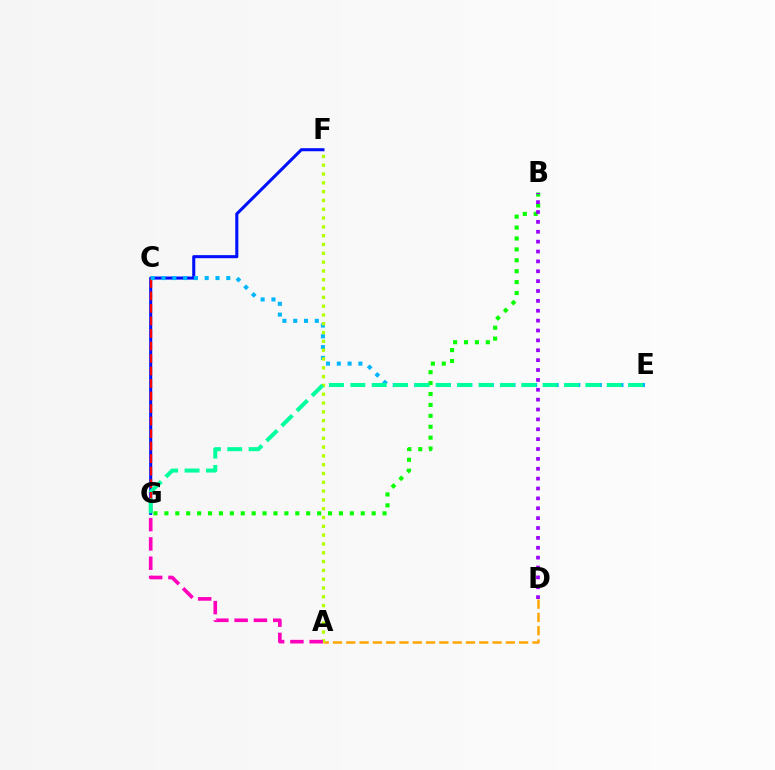{('B', 'G'): [{'color': '#08ff00', 'line_style': 'dotted', 'thickness': 2.96}], ('B', 'D'): [{'color': '#9b00ff', 'line_style': 'dotted', 'thickness': 2.68}], ('F', 'G'): [{'color': '#0010ff', 'line_style': 'solid', 'thickness': 2.2}], ('C', 'G'): [{'color': '#ff0000', 'line_style': 'dashed', 'thickness': 1.7}], ('C', 'E'): [{'color': '#00b5ff', 'line_style': 'dotted', 'thickness': 2.93}], ('A', 'D'): [{'color': '#ffa500', 'line_style': 'dashed', 'thickness': 1.81}], ('A', 'F'): [{'color': '#b3ff00', 'line_style': 'dotted', 'thickness': 2.39}], ('E', 'G'): [{'color': '#00ff9d', 'line_style': 'dashed', 'thickness': 2.9}], ('A', 'G'): [{'color': '#ff00bd', 'line_style': 'dashed', 'thickness': 2.62}]}